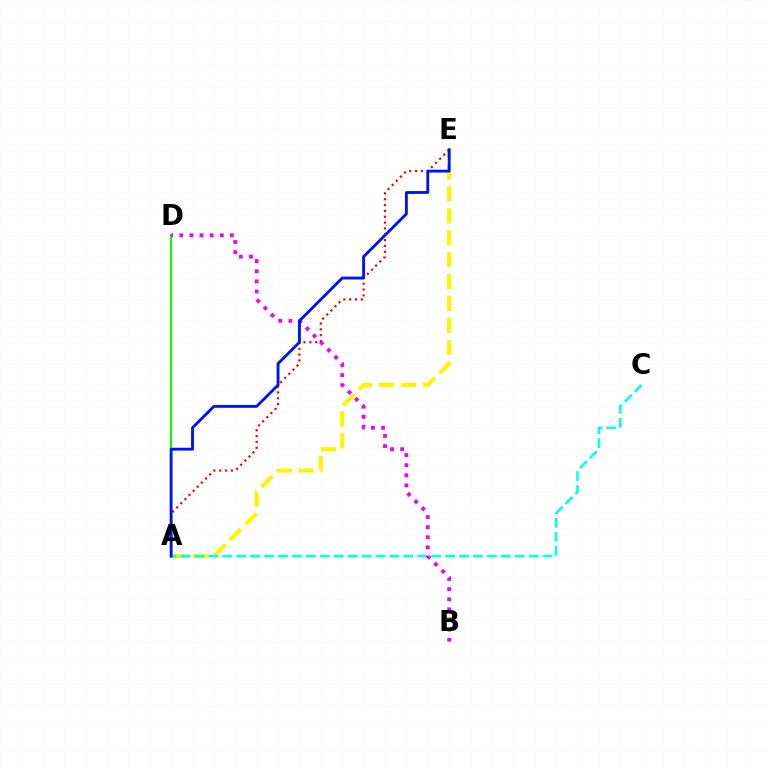{('A', 'E'): [{'color': '#fcf500', 'line_style': 'dashed', 'thickness': 2.98}, {'color': '#ff0000', 'line_style': 'dotted', 'thickness': 1.59}, {'color': '#0010ff', 'line_style': 'solid', 'thickness': 2.05}], ('A', 'C'): [{'color': '#00fff6', 'line_style': 'dashed', 'thickness': 1.89}], ('A', 'D'): [{'color': '#08ff00', 'line_style': 'solid', 'thickness': 1.54}], ('B', 'D'): [{'color': '#ee00ff', 'line_style': 'dotted', 'thickness': 2.75}]}